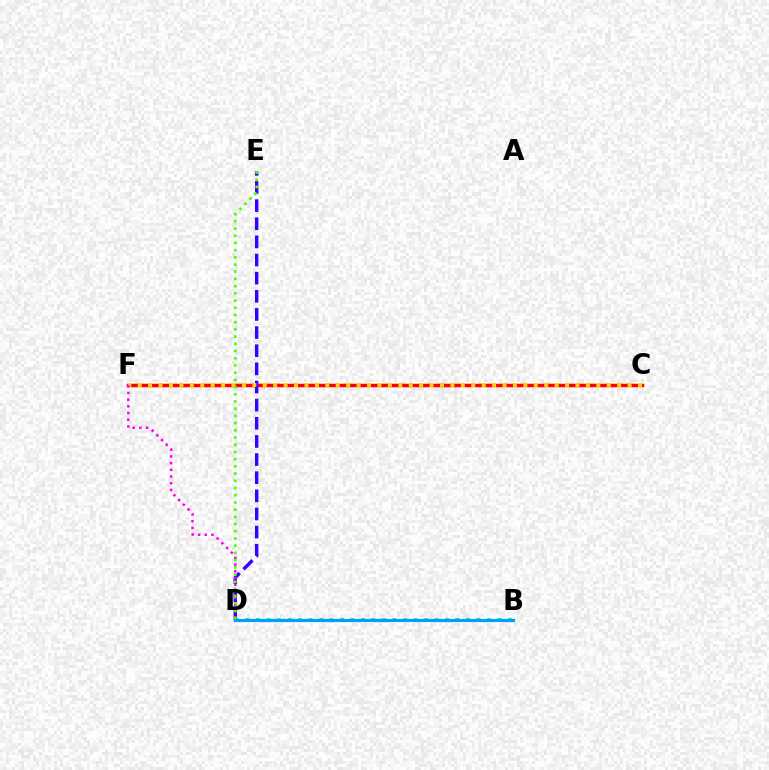{('B', 'D'): [{'color': '#00ff86', 'line_style': 'dotted', 'thickness': 2.85}, {'color': '#009eff', 'line_style': 'solid', 'thickness': 2.23}], ('C', 'F'): [{'color': '#ff0000', 'line_style': 'solid', 'thickness': 2.51}, {'color': '#ffd500', 'line_style': 'dotted', 'thickness': 2.83}], ('D', 'E'): [{'color': '#3700ff', 'line_style': 'dashed', 'thickness': 2.46}, {'color': '#4fff00', 'line_style': 'dotted', 'thickness': 1.96}], ('D', 'F'): [{'color': '#ff00ed', 'line_style': 'dotted', 'thickness': 1.82}]}